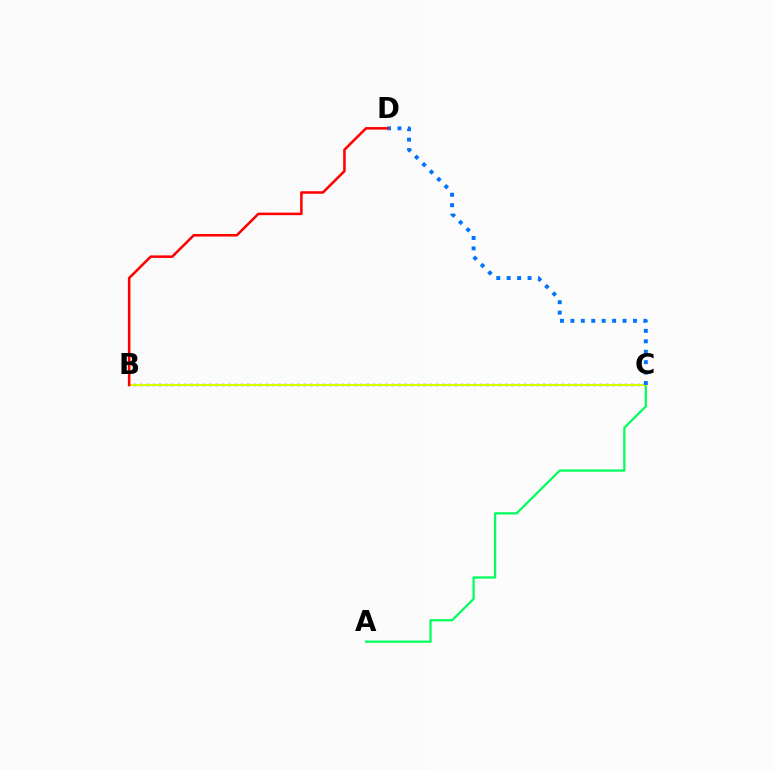{('A', 'C'): [{'color': '#00ff5c', 'line_style': 'solid', 'thickness': 1.62}], ('B', 'C'): [{'color': '#b900ff', 'line_style': 'dotted', 'thickness': 1.71}, {'color': '#d1ff00', 'line_style': 'solid', 'thickness': 1.54}], ('C', 'D'): [{'color': '#0074ff', 'line_style': 'dotted', 'thickness': 2.83}], ('B', 'D'): [{'color': '#ff0000', 'line_style': 'solid', 'thickness': 1.82}]}